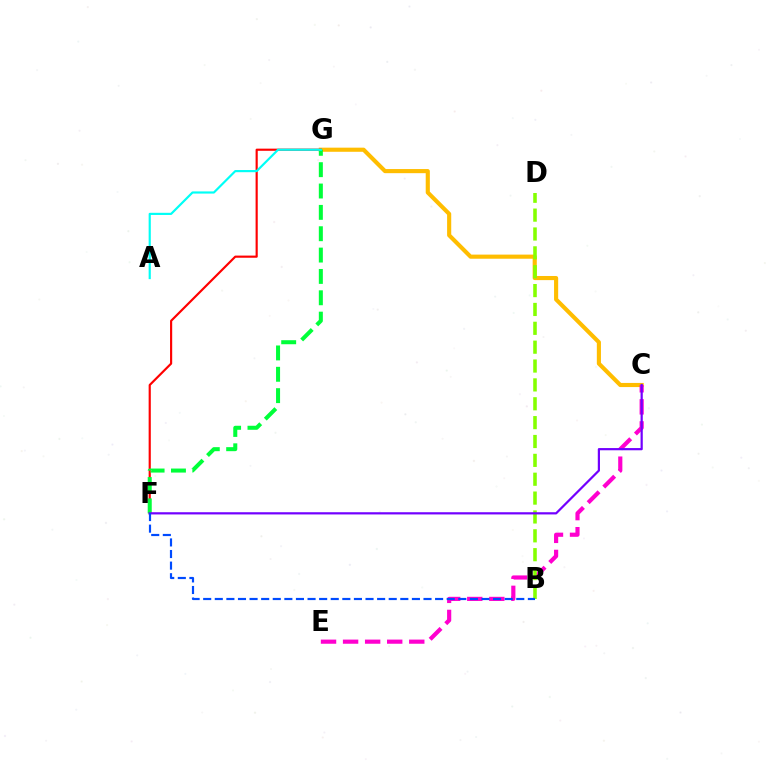{('C', 'G'): [{'color': '#ffbd00', 'line_style': 'solid', 'thickness': 2.97}], ('F', 'G'): [{'color': '#ff0000', 'line_style': 'solid', 'thickness': 1.56}, {'color': '#00ff39', 'line_style': 'dashed', 'thickness': 2.9}], ('C', 'E'): [{'color': '#ff00cf', 'line_style': 'dashed', 'thickness': 3.0}], ('B', 'D'): [{'color': '#84ff00', 'line_style': 'dashed', 'thickness': 2.56}], ('C', 'F'): [{'color': '#7200ff', 'line_style': 'solid', 'thickness': 1.59}], ('A', 'G'): [{'color': '#00fff6', 'line_style': 'solid', 'thickness': 1.56}], ('B', 'F'): [{'color': '#004bff', 'line_style': 'dashed', 'thickness': 1.58}]}